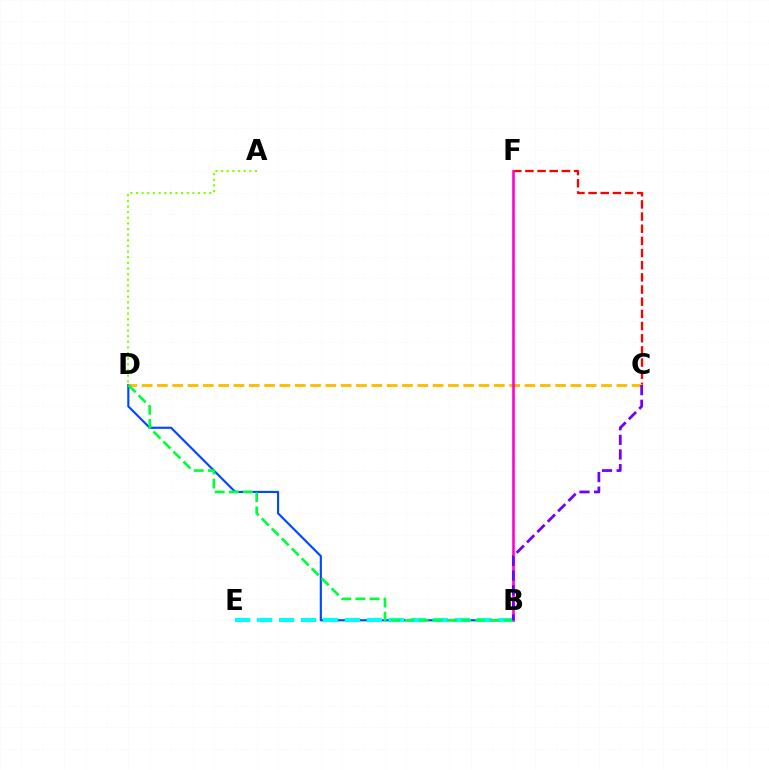{('A', 'D'): [{'color': '#84ff00', 'line_style': 'dotted', 'thickness': 1.53}], ('C', 'F'): [{'color': '#ff0000', 'line_style': 'dashed', 'thickness': 1.65}], ('B', 'D'): [{'color': '#004bff', 'line_style': 'solid', 'thickness': 1.56}, {'color': '#00ff39', 'line_style': 'dashed', 'thickness': 1.92}], ('C', 'D'): [{'color': '#ffbd00', 'line_style': 'dashed', 'thickness': 2.08}], ('B', 'E'): [{'color': '#00fff6', 'line_style': 'dashed', 'thickness': 2.98}], ('B', 'F'): [{'color': '#ff00cf', 'line_style': 'solid', 'thickness': 1.87}], ('B', 'C'): [{'color': '#7200ff', 'line_style': 'dashed', 'thickness': 1.99}]}